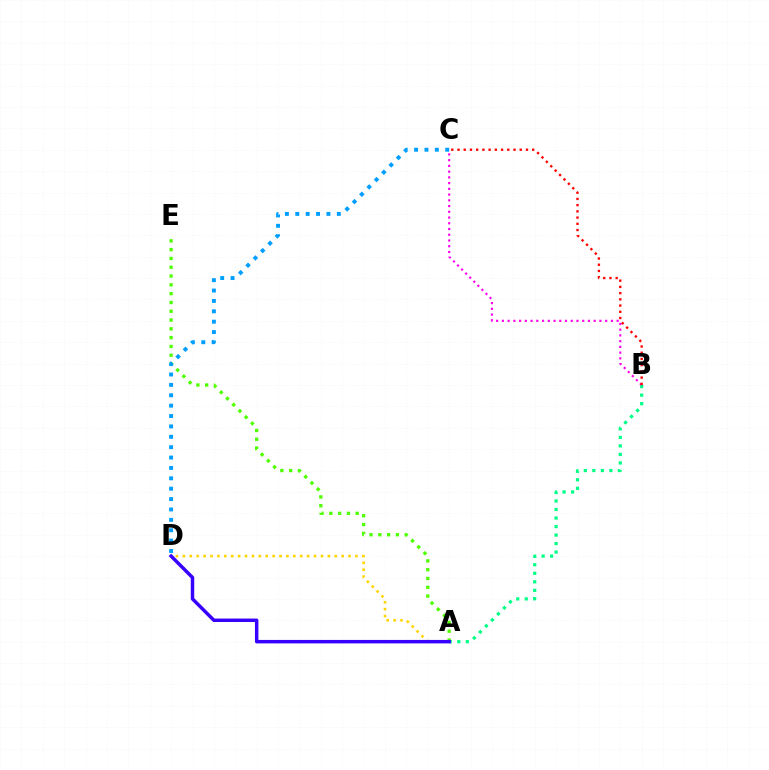{('A', 'E'): [{'color': '#4fff00', 'line_style': 'dotted', 'thickness': 2.39}], ('A', 'D'): [{'color': '#ffd500', 'line_style': 'dotted', 'thickness': 1.88}, {'color': '#3700ff', 'line_style': 'solid', 'thickness': 2.49}], ('C', 'D'): [{'color': '#009eff', 'line_style': 'dotted', 'thickness': 2.82}], ('A', 'B'): [{'color': '#00ff86', 'line_style': 'dotted', 'thickness': 2.31}], ('B', 'C'): [{'color': '#ff00ed', 'line_style': 'dotted', 'thickness': 1.56}, {'color': '#ff0000', 'line_style': 'dotted', 'thickness': 1.69}]}